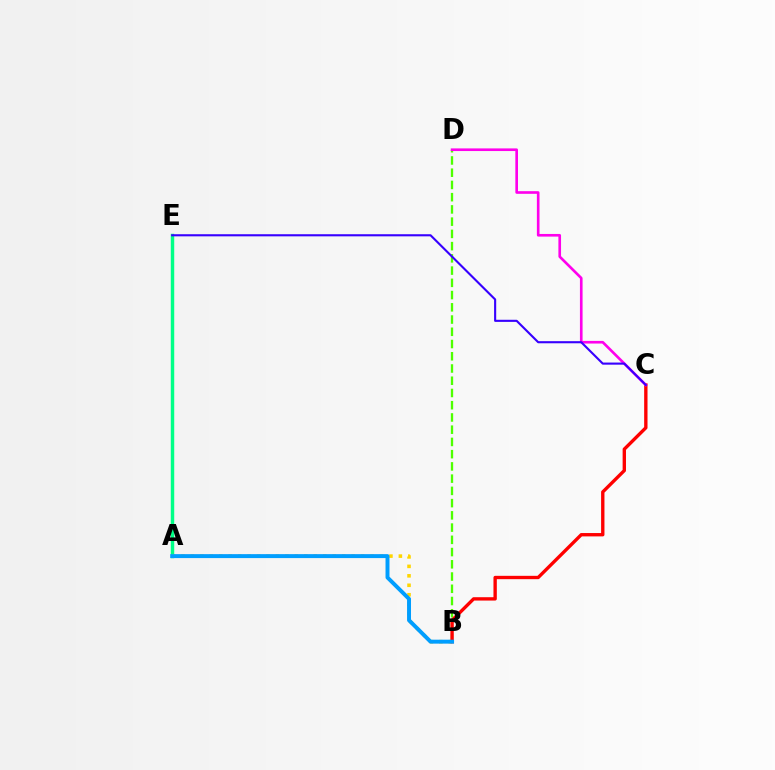{('A', 'E'): [{'color': '#00ff86', 'line_style': 'solid', 'thickness': 2.48}], ('B', 'D'): [{'color': '#4fff00', 'line_style': 'dashed', 'thickness': 1.66}], ('A', 'B'): [{'color': '#ffd500', 'line_style': 'dotted', 'thickness': 2.57}, {'color': '#009eff', 'line_style': 'solid', 'thickness': 2.84}], ('B', 'C'): [{'color': '#ff0000', 'line_style': 'solid', 'thickness': 2.42}], ('C', 'D'): [{'color': '#ff00ed', 'line_style': 'solid', 'thickness': 1.9}], ('C', 'E'): [{'color': '#3700ff', 'line_style': 'solid', 'thickness': 1.52}]}